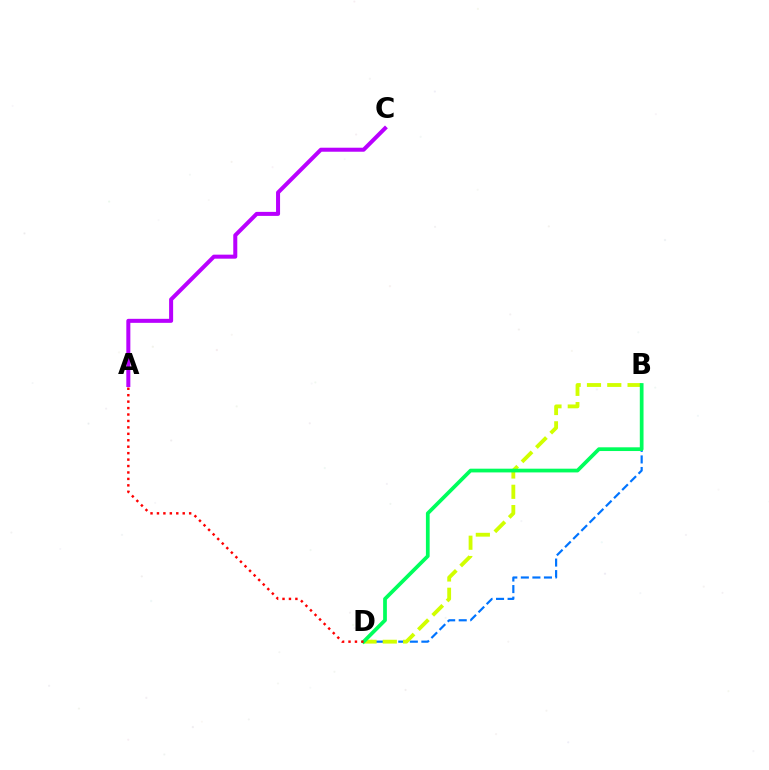{('B', 'D'): [{'color': '#0074ff', 'line_style': 'dashed', 'thickness': 1.57}, {'color': '#d1ff00', 'line_style': 'dashed', 'thickness': 2.76}, {'color': '#00ff5c', 'line_style': 'solid', 'thickness': 2.69}], ('A', 'C'): [{'color': '#b900ff', 'line_style': 'solid', 'thickness': 2.89}], ('A', 'D'): [{'color': '#ff0000', 'line_style': 'dotted', 'thickness': 1.75}]}